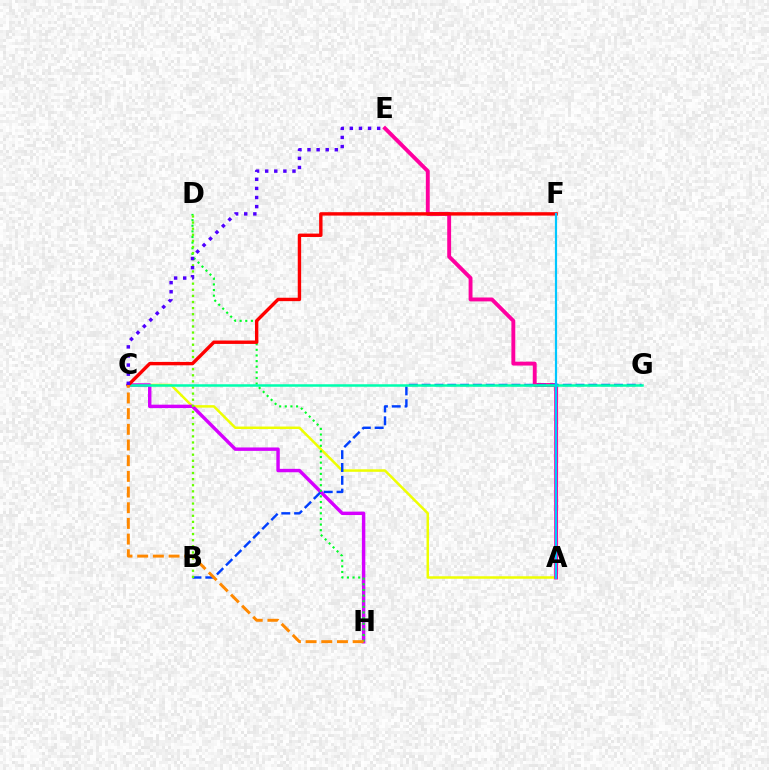{('A', 'C'): [{'color': '#eeff00', 'line_style': 'solid', 'thickness': 1.79}], ('A', 'E'): [{'color': '#ff00a0', 'line_style': 'solid', 'thickness': 2.8}], ('C', 'H'): [{'color': '#d600ff', 'line_style': 'solid', 'thickness': 2.46}, {'color': '#ff8800', 'line_style': 'dashed', 'thickness': 2.13}], ('D', 'H'): [{'color': '#00ff27', 'line_style': 'dotted', 'thickness': 1.53}], ('B', 'G'): [{'color': '#003fff', 'line_style': 'dashed', 'thickness': 1.74}], ('B', 'D'): [{'color': '#66ff00', 'line_style': 'dotted', 'thickness': 1.66}], ('C', 'G'): [{'color': '#00ffaf', 'line_style': 'solid', 'thickness': 1.81}], ('C', 'F'): [{'color': '#ff0000', 'line_style': 'solid', 'thickness': 2.44}], ('A', 'F'): [{'color': '#00c7ff', 'line_style': 'solid', 'thickness': 1.58}], ('C', 'E'): [{'color': '#4f00ff', 'line_style': 'dotted', 'thickness': 2.47}]}